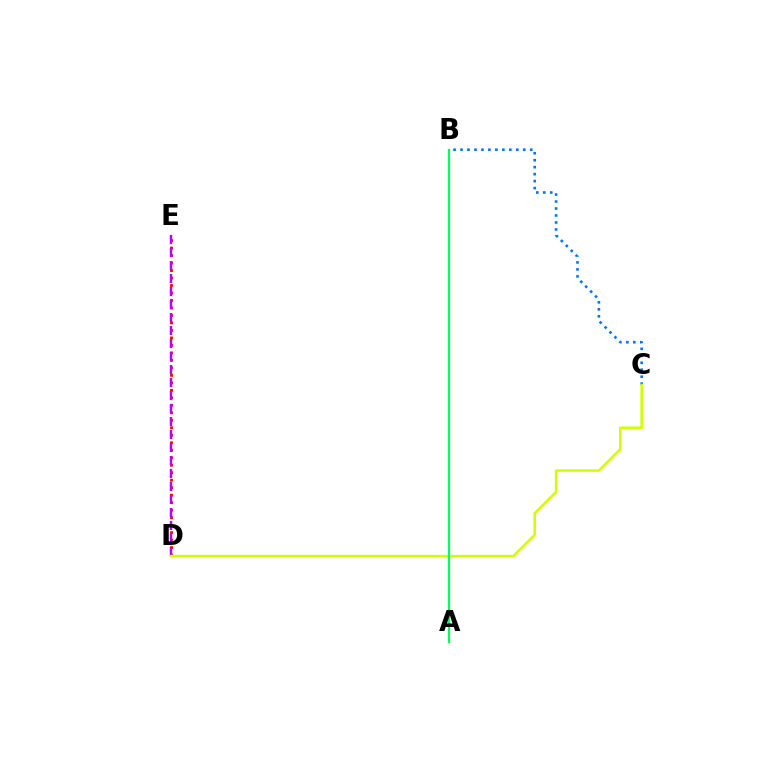{('B', 'C'): [{'color': '#0074ff', 'line_style': 'dotted', 'thickness': 1.89}], ('D', 'E'): [{'color': '#ff0000', 'line_style': 'dotted', 'thickness': 2.03}, {'color': '#b900ff', 'line_style': 'dashed', 'thickness': 1.77}], ('C', 'D'): [{'color': '#d1ff00', 'line_style': 'solid', 'thickness': 1.83}], ('A', 'B'): [{'color': '#00ff5c', 'line_style': 'solid', 'thickness': 1.62}]}